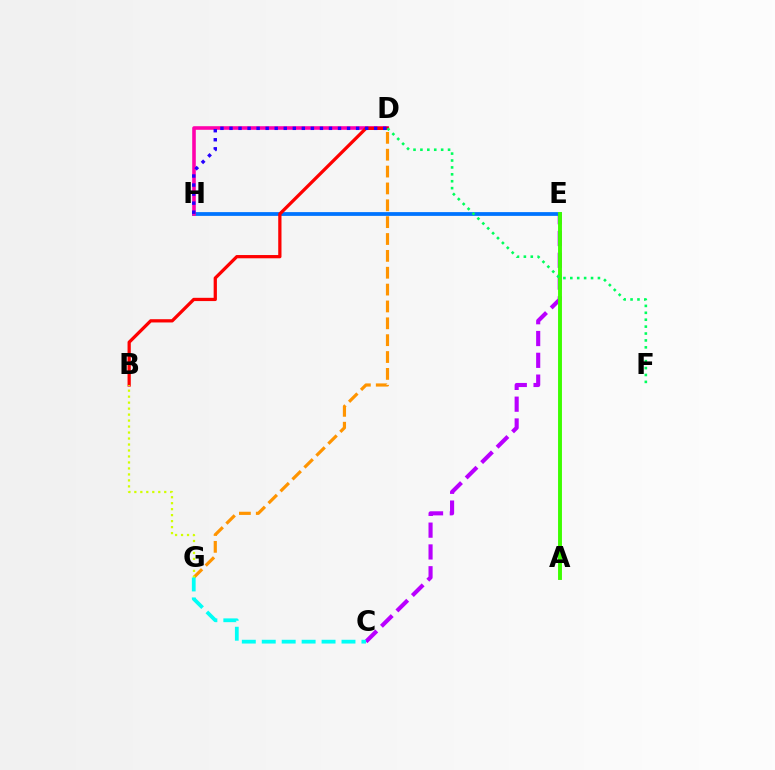{('C', 'E'): [{'color': '#b900ff', 'line_style': 'dashed', 'thickness': 2.96}], ('D', 'G'): [{'color': '#ff9400', 'line_style': 'dashed', 'thickness': 2.29}], ('E', 'H'): [{'color': '#0074ff', 'line_style': 'solid', 'thickness': 2.72}], ('D', 'H'): [{'color': '#ff00ac', 'line_style': 'solid', 'thickness': 2.58}, {'color': '#2500ff', 'line_style': 'dotted', 'thickness': 2.46}], ('B', 'D'): [{'color': '#ff0000', 'line_style': 'solid', 'thickness': 2.34}], ('A', 'E'): [{'color': '#3dff00', 'line_style': 'solid', 'thickness': 2.8}], ('B', 'G'): [{'color': '#d1ff00', 'line_style': 'dotted', 'thickness': 1.62}], ('D', 'F'): [{'color': '#00ff5c', 'line_style': 'dotted', 'thickness': 1.88}], ('C', 'G'): [{'color': '#00fff6', 'line_style': 'dashed', 'thickness': 2.71}]}